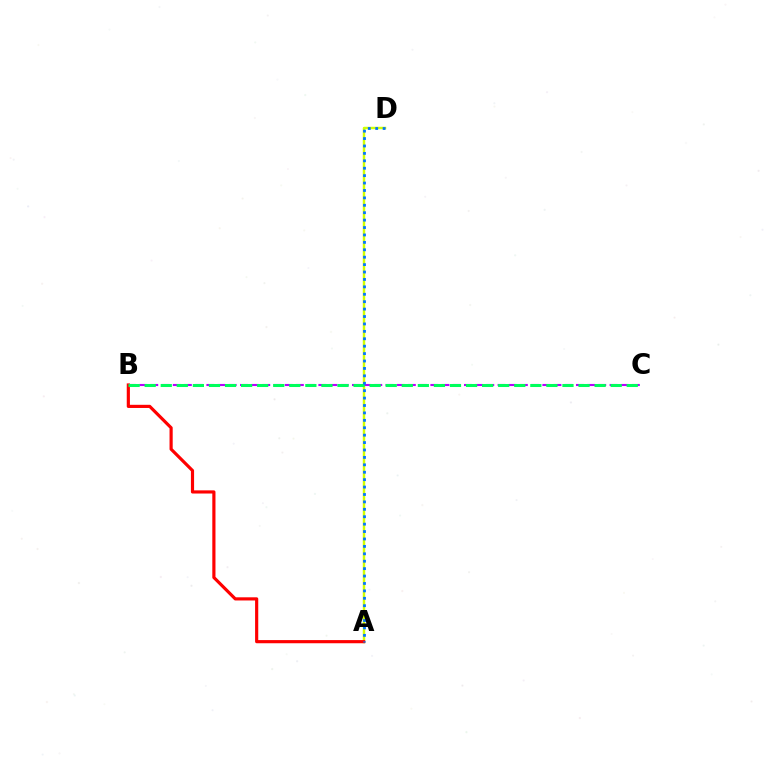{('A', 'D'): [{'color': '#d1ff00', 'line_style': 'solid', 'thickness': 1.77}, {'color': '#0074ff', 'line_style': 'dotted', 'thickness': 2.01}], ('B', 'C'): [{'color': '#b900ff', 'line_style': 'dashed', 'thickness': 1.52}, {'color': '#00ff5c', 'line_style': 'dashed', 'thickness': 2.18}], ('A', 'B'): [{'color': '#ff0000', 'line_style': 'solid', 'thickness': 2.28}]}